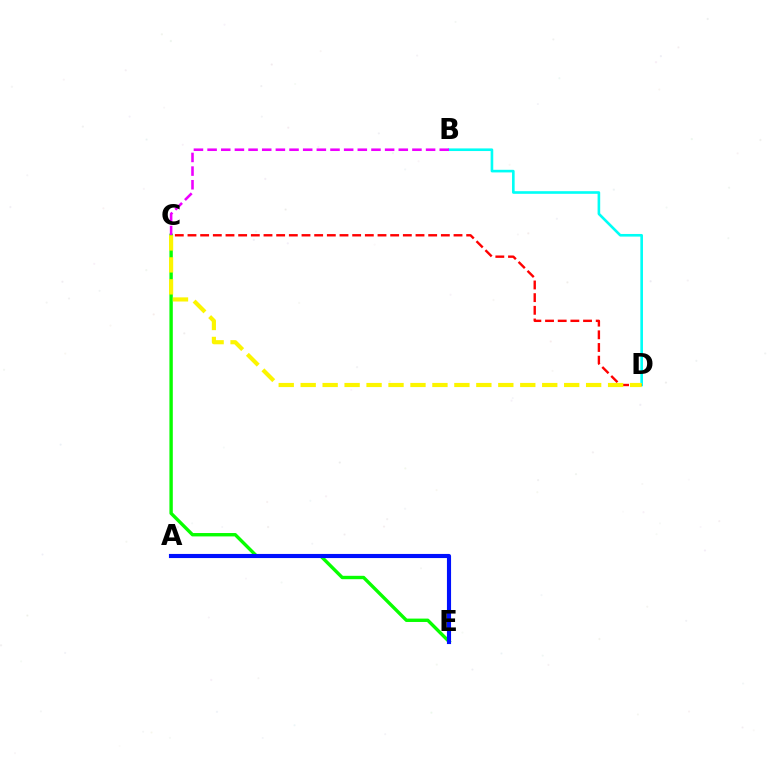{('B', 'D'): [{'color': '#00fff6', 'line_style': 'solid', 'thickness': 1.89}], ('C', 'E'): [{'color': '#08ff00', 'line_style': 'solid', 'thickness': 2.43}], ('C', 'D'): [{'color': '#ff0000', 'line_style': 'dashed', 'thickness': 1.72}, {'color': '#fcf500', 'line_style': 'dashed', 'thickness': 2.98}], ('A', 'E'): [{'color': '#0010ff', 'line_style': 'solid', 'thickness': 2.96}], ('B', 'C'): [{'color': '#ee00ff', 'line_style': 'dashed', 'thickness': 1.86}]}